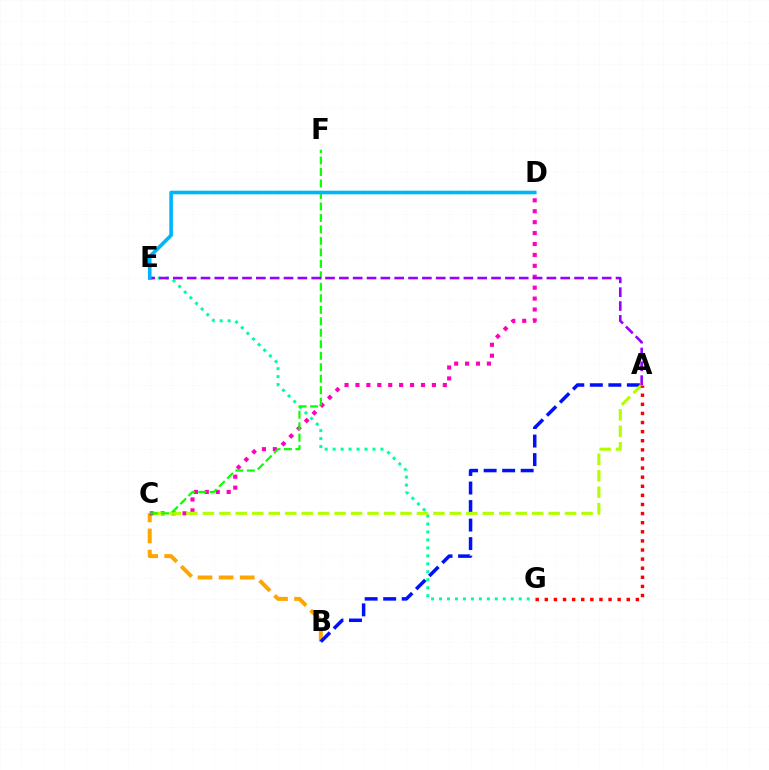{('B', 'C'): [{'color': '#ffa500', 'line_style': 'dashed', 'thickness': 2.86}], ('C', 'D'): [{'color': '#ff00bd', 'line_style': 'dotted', 'thickness': 2.97}], ('E', 'G'): [{'color': '#00ff9d', 'line_style': 'dotted', 'thickness': 2.16}], ('A', 'B'): [{'color': '#0010ff', 'line_style': 'dashed', 'thickness': 2.52}], ('A', 'C'): [{'color': '#b3ff00', 'line_style': 'dashed', 'thickness': 2.24}], ('A', 'G'): [{'color': '#ff0000', 'line_style': 'dotted', 'thickness': 2.47}], ('C', 'F'): [{'color': '#08ff00', 'line_style': 'dashed', 'thickness': 1.56}], ('A', 'E'): [{'color': '#9b00ff', 'line_style': 'dashed', 'thickness': 1.88}], ('D', 'E'): [{'color': '#00b5ff', 'line_style': 'solid', 'thickness': 2.61}]}